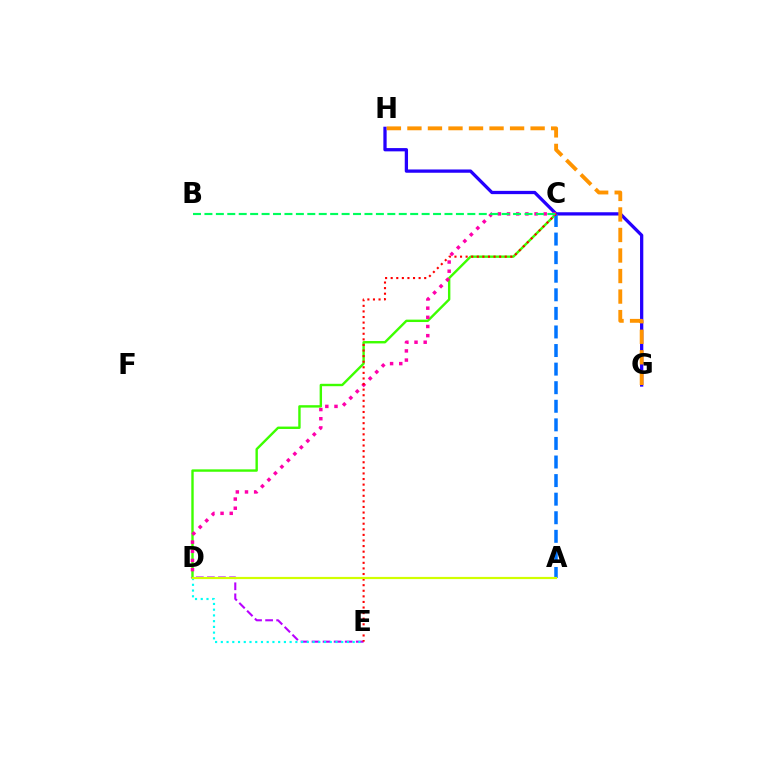{('C', 'D'): [{'color': '#3dff00', 'line_style': 'solid', 'thickness': 1.73}, {'color': '#ff00ac', 'line_style': 'dotted', 'thickness': 2.49}], ('D', 'E'): [{'color': '#b900ff', 'line_style': 'dashed', 'thickness': 1.5}, {'color': '#00fff6', 'line_style': 'dotted', 'thickness': 1.56}], ('G', 'H'): [{'color': '#2500ff', 'line_style': 'solid', 'thickness': 2.36}, {'color': '#ff9400', 'line_style': 'dashed', 'thickness': 2.79}], ('A', 'C'): [{'color': '#0074ff', 'line_style': 'dashed', 'thickness': 2.52}], ('C', 'E'): [{'color': '#ff0000', 'line_style': 'dotted', 'thickness': 1.52}], ('B', 'C'): [{'color': '#00ff5c', 'line_style': 'dashed', 'thickness': 1.55}], ('A', 'D'): [{'color': '#d1ff00', 'line_style': 'solid', 'thickness': 1.57}]}